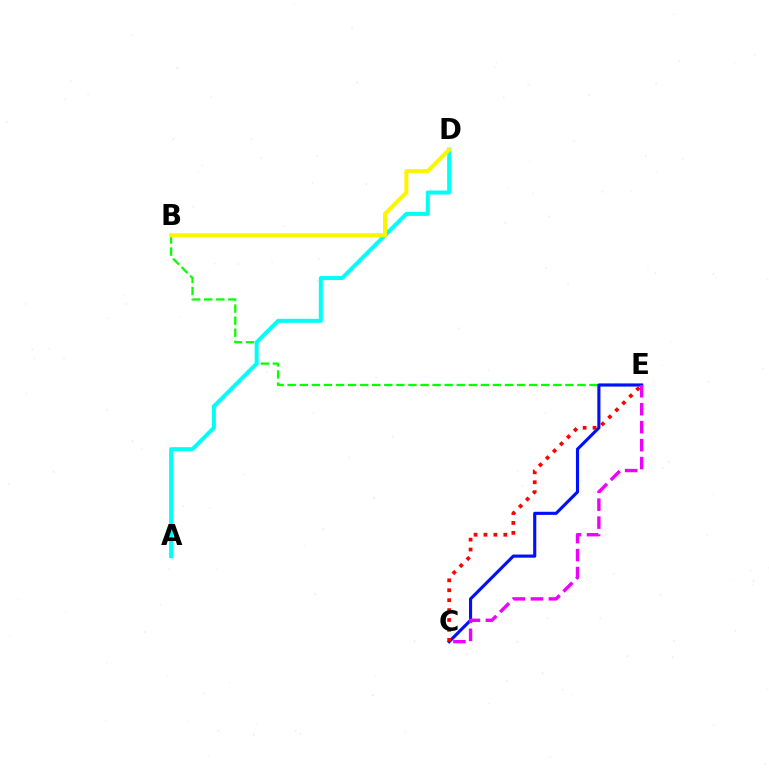{('B', 'E'): [{'color': '#08ff00', 'line_style': 'dashed', 'thickness': 1.64}], ('A', 'D'): [{'color': '#00fff6', 'line_style': 'solid', 'thickness': 2.88}], ('C', 'E'): [{'color': '#0010ff', 'line_style': 'solid', 'thickness': 2.25}, {'color': '#ff0000', 'line_style': 'dotted', 'thickness': 2.69}, {'color': '#ee00ff', 'line_style': 'dashed', 'thickness': 2.44}], ('B', 'D'): [{'color': '#fcf500', 'line_style': 'solid', 'thickness': 2.89}]}